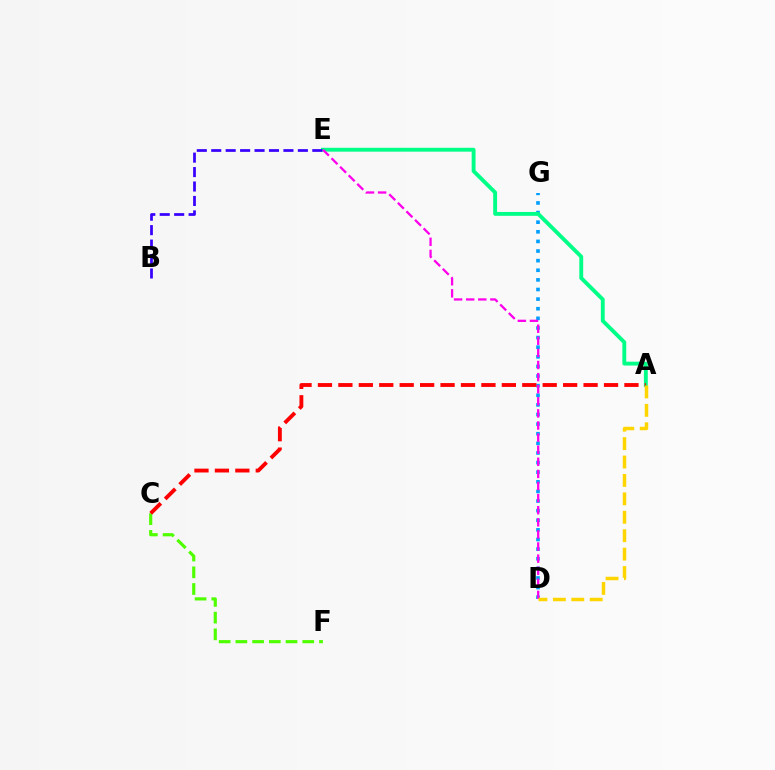{('D', 'G'): [{'color': '#009eff', 'line_style': 'dotted', 'thickness': 2.61}], ('A', 'E'): [{'color': '#00ff86', 'line_style': 'solid', 'thickness': 2.79}], ('D', 'E'): [{'color': '#ff00ed', 'line_style': 'dashed', 'thickness': 1.64}], ('C', 'F'): [{'color': '#4fff00', 'line_style': 'dashed', 'thickness': 2.27}], ('A', 'C'): [{'color': '#ff0000', 'line_style': 'dashed', 'thickness': 2.78}], ('A', 'D'): [{'color': '#ffd500', 'line_style': 'dashed', 'thickness': 2.5}], ('B', 'E'): [{'color': '#3700ff', 'line_style': 'dashed', 'thickness': 1.96}]}